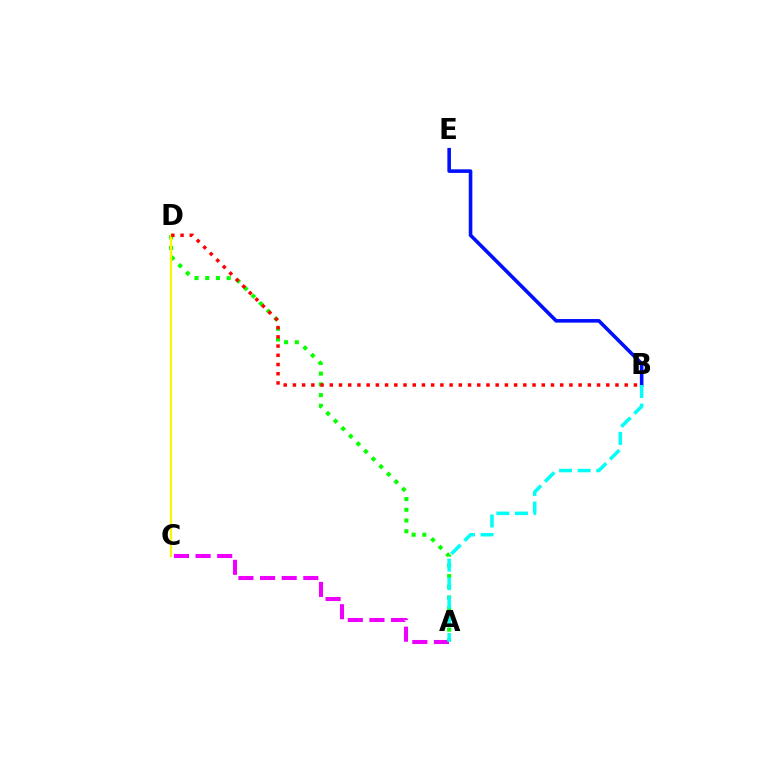{('A', 'C'): [{'color': '#ee00ff', 'line_style': 'dashed', 'thickness': 2.94}], ('A', 'D'): [{'color': '#08ff00', 'line_style': 'dotted', 'thickness': 2.91}], ('B', 'E'): [{'color': '#0010ff', 'line_style': 'solid', 'thickness': 2.59}], ('C', 'D'): [{'color': '#fcf500', 'line_style': 'solid', 'thickness': 1.59}], ('B', 'D'): [{'color': '#ff0000', 'line_style': 'dotted', 'thickness': 2.5}], ('A', 'B'): [{'color': '#00fff6', 'line_style': 'dashed', 'thickness': 2.53}]}